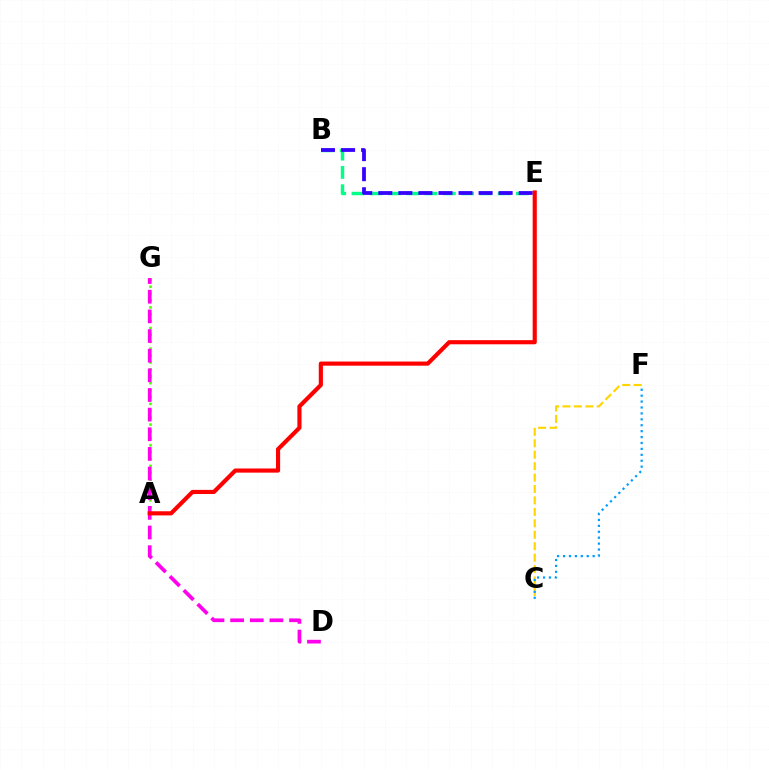{('C', 'F'): [{'color': '#ffd500', 'line_style': 'dashed', 'thickness': 1.55}, {'color': '#009eff', 'line_style': 'dotted', 'thickness': 1.61}], ('B', 'E'): [{'color': '#00ff86', 'line_style': 'dashed', 'thickness': 2.48}, {'color': '#3700ff', 'line_style': 'dashed', 'thickness': 2.72}], ('A', 'G'): [{'color': '#4fff00', 'line_style': 'dotted', 'thickness': 1.87}], ('D', 'G'): [{'color': '#ff00ed', 'line_style': 'dashed', 'thickness': 2.67}], ('A', 'E'): [{'color': '#ff0000', 'line_style': 'solid', 'thickness': 2.98}]}